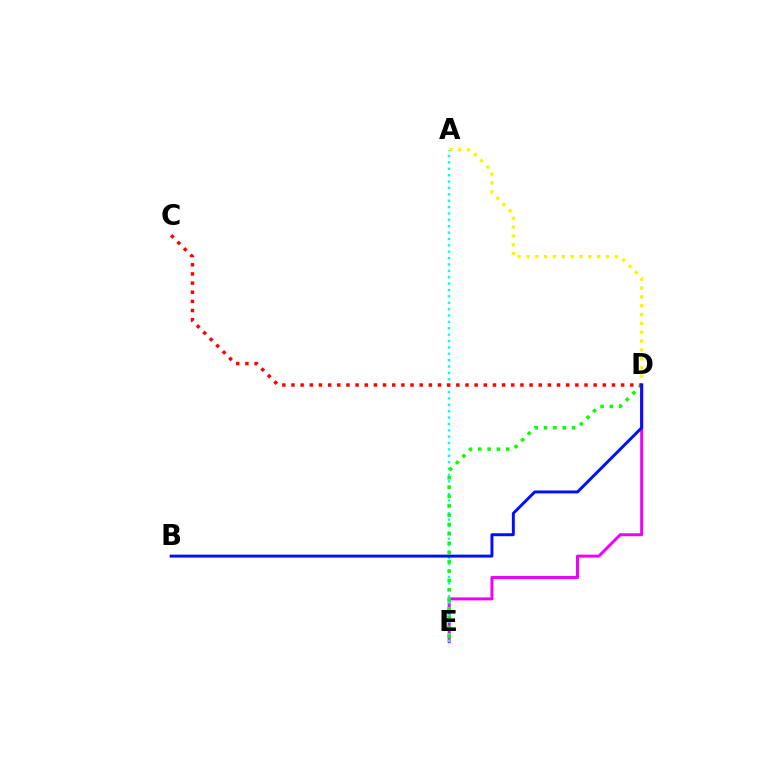{('D', 'E'): [{'color': '#ee00ff', 'line_style': 'solid', 'thickness': 2.14}, {'color': '#08ff00', 'line_style': 'dotted', 'thickness': 2.54}], ('A', 'D'): [{'color': '#fcf500', 'line_style': 'dotted', 'thickness': 2.4}], ('A', 'E'): [{'color': '#00fff6', 'line_style': 'dotted', 'thickness': 1.73}], ('C', 'D'): [{'color': '#ff0000', 'line_style': 'dotted', 'thickness': 2.49}], ('B', 'D'): [{'color': '#0010ff', 'line_style': 'solid', 'thickness': 2.12}]}